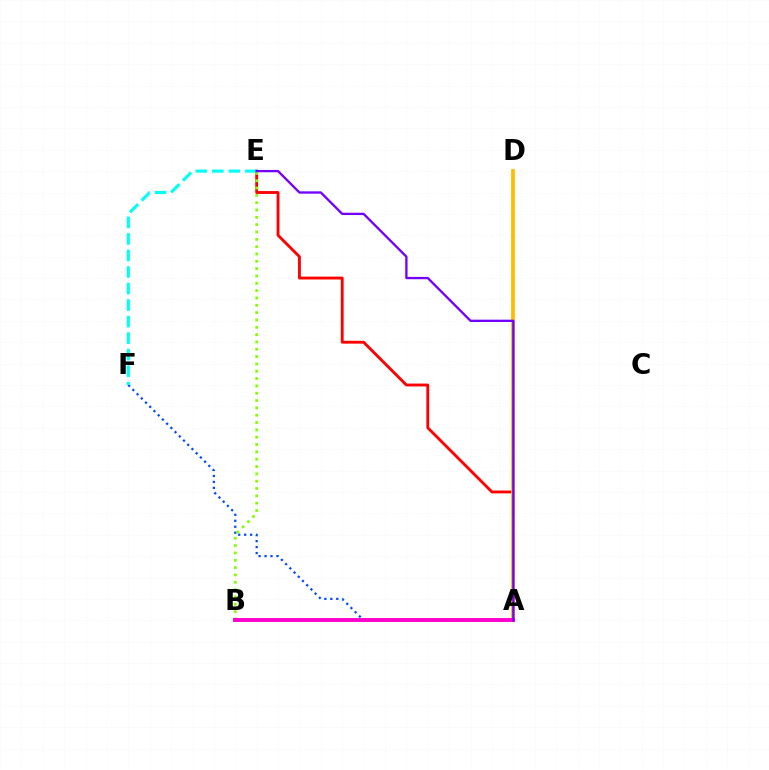{('A', 'B'): [{'color': '#00ff39', 'line_style': 'solid', 'thickness': 1.84}, {'color': '#ff00cf', 'line_style': 'solid', 'thickness': 2.8}], ('A', 'E'): [{'color': '#ff0000', 'line_style': 'solid', 'thickness': 2.05}, {'color': '#7200ff', 'line_style': 'solid', 'thickness': 1.67}], ('A', 'F'): [{'color': '#004bff', 'line_style': 'dotted', 'thickness': 1.62}], ('E', 'F'): [{'color': '#00fff6', 'line_style': 'dashed', 'thickness': 2.25}], ('A', 'D'): [{'color': '#ffbd00', 'line_style': 'solid', 'thickness': 2.71}], ('B', 'E'): [{'color': '#84ff00', 'line_style': 'dotted', 'thickness': 1.99}]}